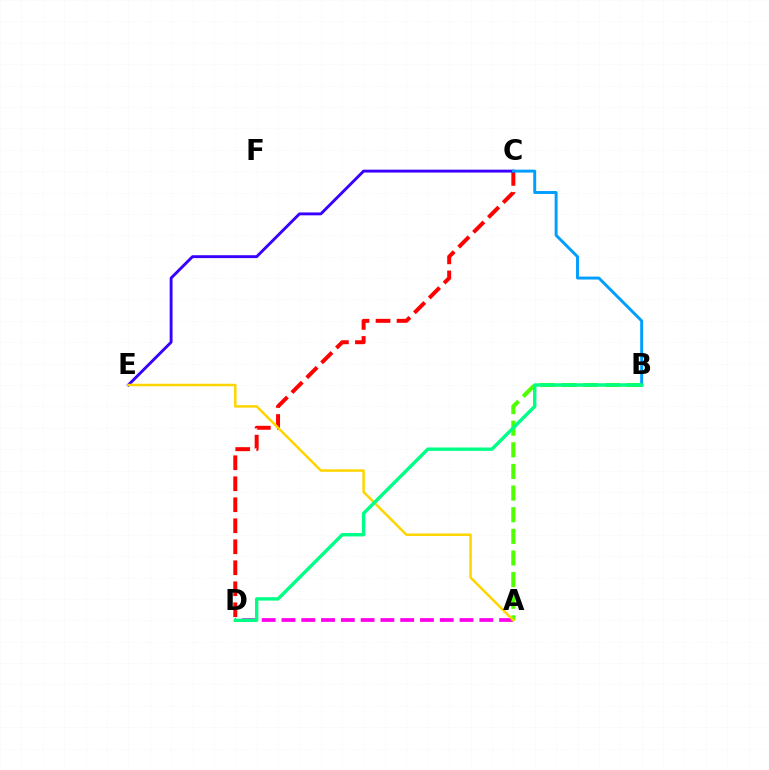{('A', 'D'): [{'color': '#ff00ed', 'line_style': 'dashed', 'thickness': 2.69}], ('A', 'B'): [{'color': '#4fff00', 'line_style': 'dashed', 'thickness': 2.94}], ('C', 'D'): [{'color': '#ff0000', 'line_style': 'dashed', 'thickness': 2.85}], ('C', 'E'): [{'color': '#3700ff', 'line_style': 'solid', 'thickness': 2.07}], ('B', 'C'): [{'color': '#009eff', 'line_style': 'solid', 'thickness': 2.11}], ('A', 'E'): [{'color': '#ffd500', 'line_style': 'solid', 'thickness': 1.81}], ('B', 'D'): [{'color': '#00ff86', 'line_style': 'solid', 'thickness': 2.45}]}